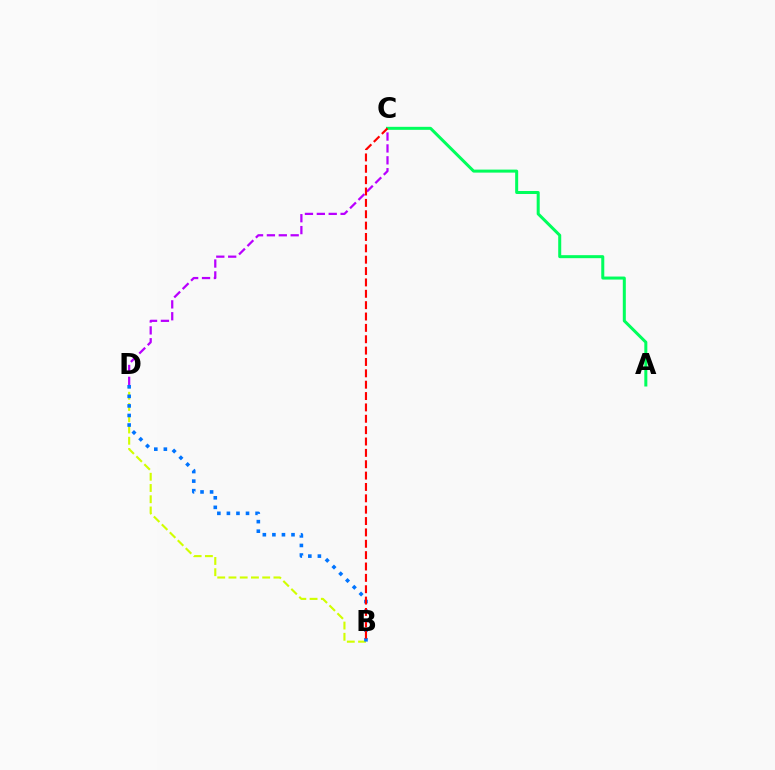{('C', 'D'): [{'color': '#b900ff', 'line_style': 'dashed', 'thickness': 1.61}], ('B', 'D'): [{'color': '#d1ff00', 'line_style': 'dashed', 'thickness': 1.53}, {'color': '#0074ff', 'line_style': 'dotted', 'thickness': 2.6}], ('A', 'C'): [{'color': '#00ff5c', 'line_style': 'solid', 'thickness': 2.17}], ('B', 'C'): [{'color': '#ff0000', 'line_style': 'dashed', 'thickness': 1.54}]}